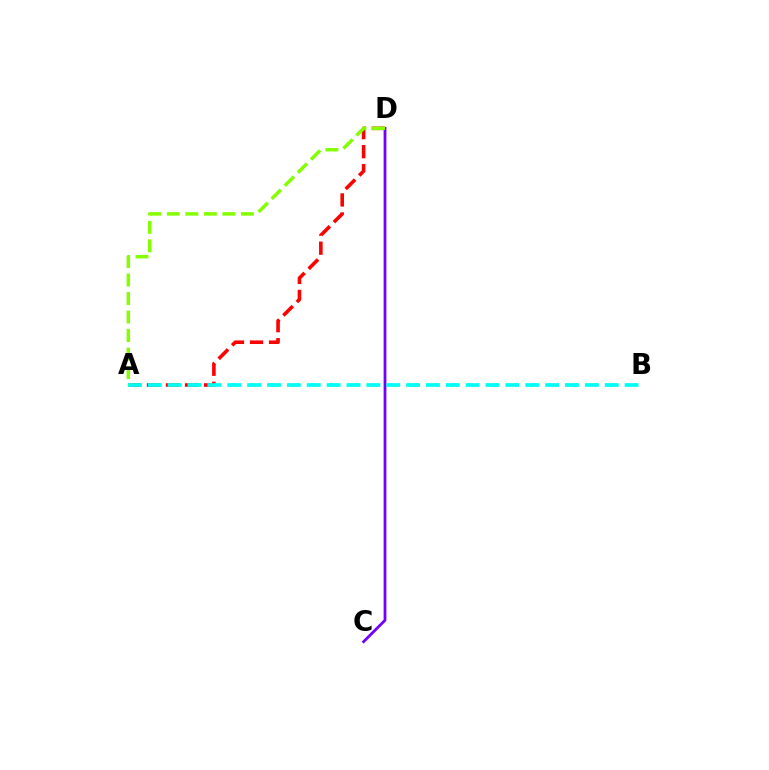{('A', 'D'): [{'color': '#ff0000', 'line_style': 'dashed', 'thickness': 2.59}, {'color': '#84ff00', 'line_style': 'dashed', 'thickness': 2.52}], ('C', 'D'): [{'color': '#7200ff', 'line_style': 'solid', 'thickness': 2.01}], ('A', 'B'): [{'color': '#00fff6', 'line_style': 'dashed', 'thickness': 2.7}]}